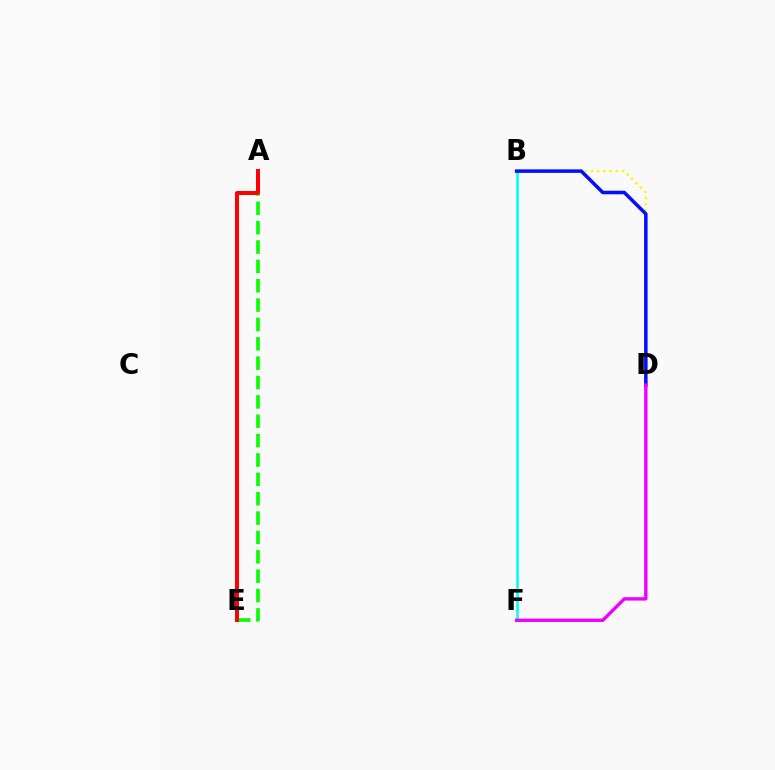{('B', 'D'): [{'color': '#fcf500', 'line_style': 'dotted', 'thickness': 1.68}, {'color': '#0010ff', 'line_style': 'solid', 'thickness': 2.54}], ('B', 'F'): [{'color': '#00fff6', 'line_style': 'solid', 'thickness': 1.84}], ('A', 'E'): [{'color': '#08ff00', 'line_style': 'dashed', 'thickness': 2.63}, {'color': '#ff0000', 'line_style': 'solid', 'thickness': 2.88}], ('D', 'F'): [{'color': '#ee00ff', 'line_style': 'solid', 'thickness': 2.42}]}